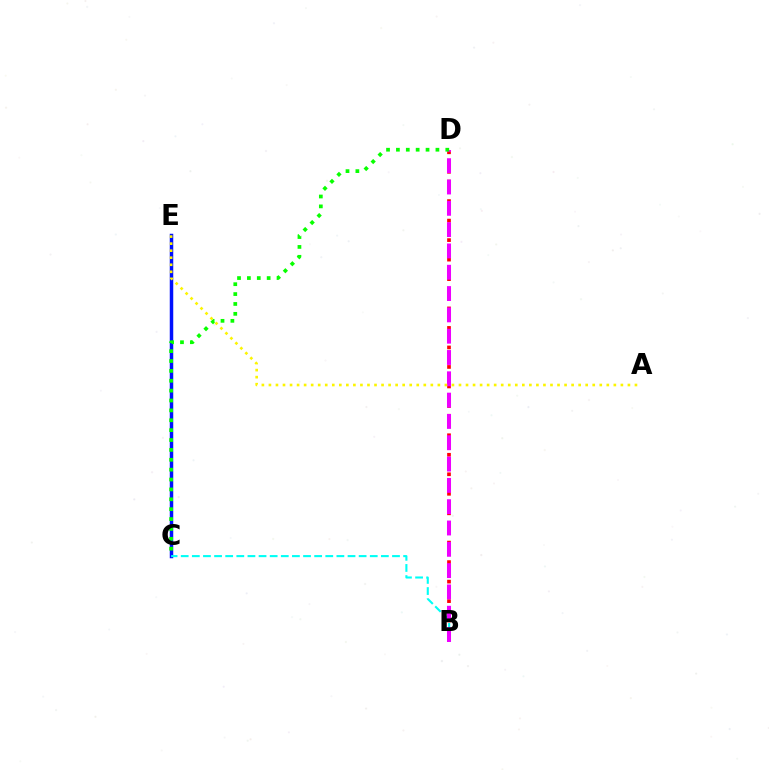{('B', 'D'): [{'color': '#ff0000', 'line_style': 'dotted', 'thickness': 2.65}, {'color': '#ee00ff', 'line_style': 'dashed', 'thickness': 2.9}], ('C', 'E'): [{'color': '#0010ff', 'line_style': 'solid', 'thickness': 2.51}], ('B', 'C'): [{'color': '#00fff6', 'line_style': 'dashed', 'thickness': 1.51}], ('C', 'D'): [{'color': '#08ff00', 'line_style': 'dotted', 'thickness': 2.68}], ('A', 'E'): [{'color': '#fcf500', 'line_style': 'dotted', 'thickness': 1.91}]}